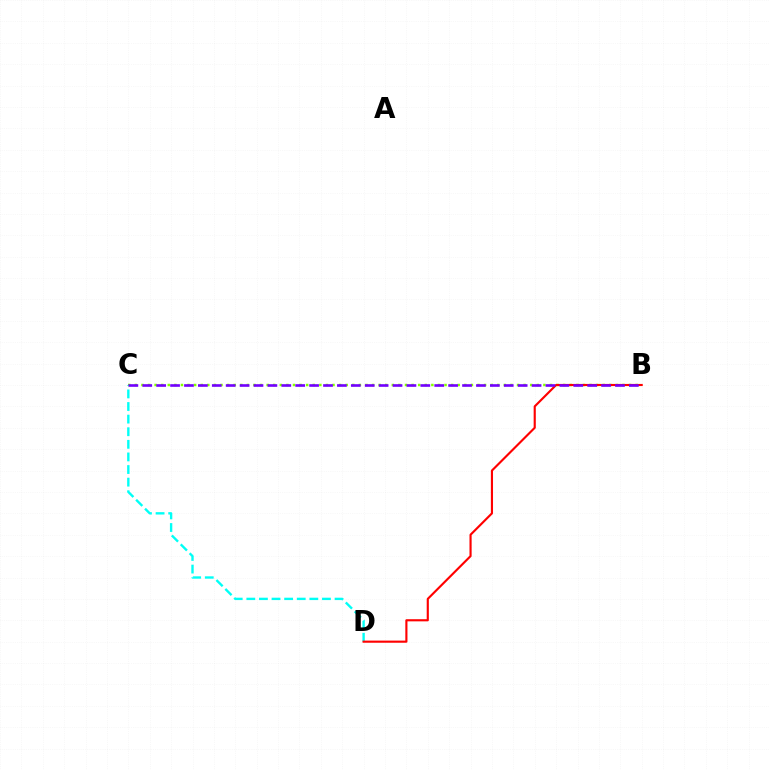{('B', 'C'): [{'color': '#84ff00', 'line_style': 'dotted', 'thickness': 1.79}, {'color': '#7200ff', 'line_style': 'dashed', 'thickness': 1.89}], ('C', 'D'): [{'color': '#00fff6', 'line_style': 'dashed', 'thickness': 1.71}], ('B', 'D'): [{'color': '#ff0000', 'line_style': 'solid', 'thickness': 1.54}]}